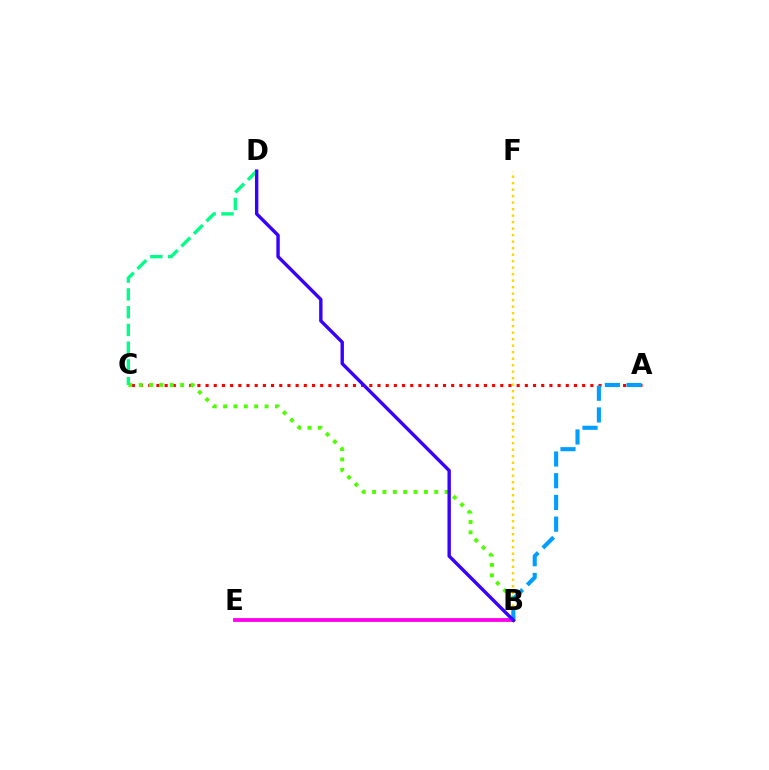{('A', 'C'): [{'color': '#ff0000', 'line_style': 'dotted', 'thickness': 2.22}], ('B', 'E'): [{'color': '#ff00ed', 'line_style': 'solid', 'thickness': 2.74}], ('B', 'C'): [{'color': '#4fff00', 'line_style': 'dotted', 'thickness': 2.82}], ('B', 'F'): [{'color': '#ffd500', 'line_style': 'dotted', 'thickness': 1.77}], ('C', 'D'): [{'color': '#00ff86', 'line_style': 'dashed', 'thickness': 2.41}], ('A', 'B'): [{'color': '#009eff', 'line_style': 'dashed', 'thickness': 2.95}], ('B', 'D'): [{'color': '#3700ff', 'line_style': 'solid', 'thickness': 2.44}]}